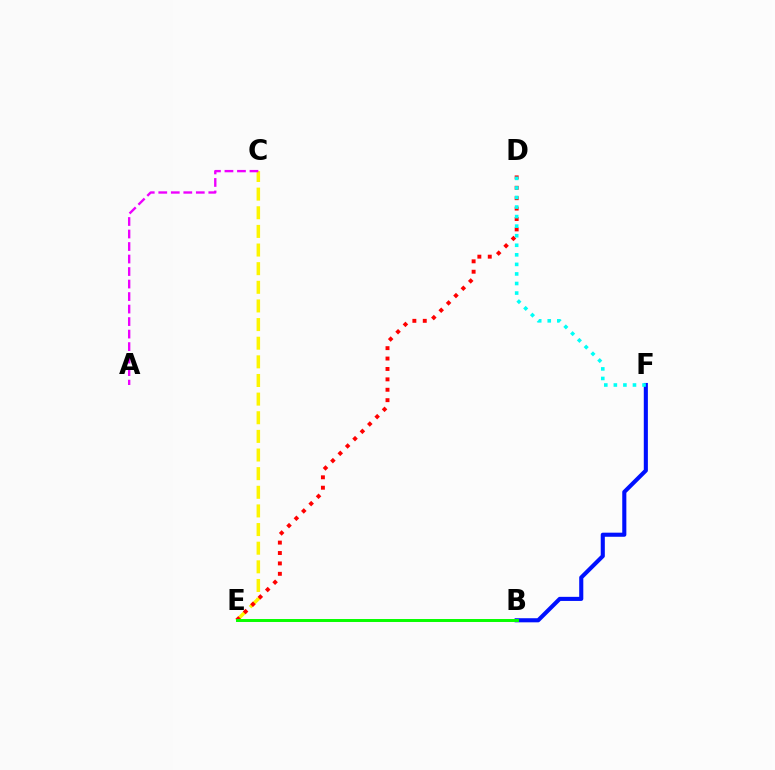{('C', 'E'): [{'color': '#fcf500', 'line_style': 'dashed', 'thickness': 2.53}], ('A', 'C'): [{'color': '#ee00ff', 'line_style': 'dashed', 'thickness': 1.7}], ('B', 'F'): [{'color': '#0010ff', 'line_style': 'solid', 'thickness': 2.95}], ('D', 'E'): [{'color': '#ff0000', 'line_style': 'dotted', 'thickness': 2.83}], ('B', 'E'): [{'color': '#08ff00', 'line_style': 'solid', 'thickness': 2.13}], ('D', 'F'): [{'color': '#00fff6', 'line_style': 'dotted', 'thickness': 2.6}]}